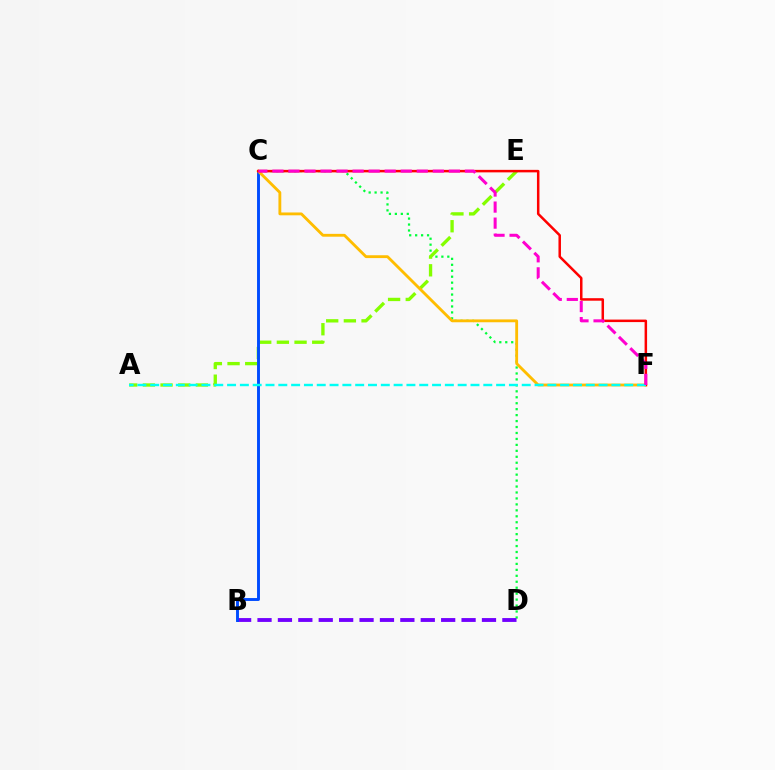{('C', 'D'): [{'color': '#00ff39', 'line_style': 'dotted', 'thickness': 1.62}], ('A', 'E'): [{'color': '#84ff00', 'line_style': 'dashed', 'thickness': 2.4}], ('B', 'D'): [{'color': '#7200ff', 'line_style': 'dashed', 'thickness': 2.77}], ('B', 'C'): [{'color': '#004bff', 'line_style': 'solid', 'thickness': 2.1}], ('C', 'F'): [{'color': '#ffbd00', 'line_style': 'solid', 'thickness': 2.05}, {'color': '#ff0000', 'line_style': 'solid', 'thickness': 1.8}, {'color': '#ff00cf', 'line_style': 'dashed', 'thickness': 2.18}], ('A', 'F'): [{'color': '#00fff6', 'line_style': 'dashed', 'thickness': 1.74}]}